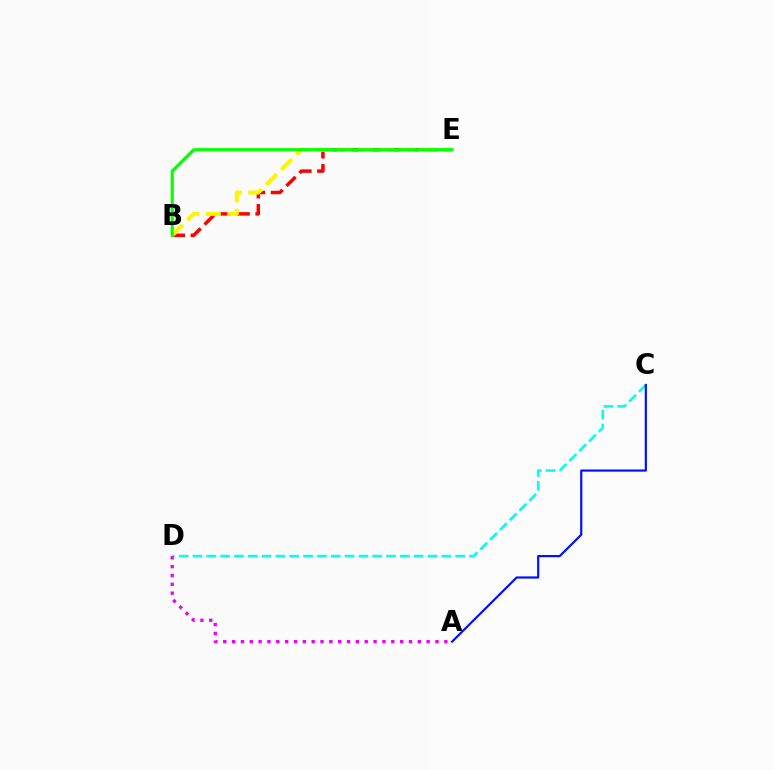{('C', 'D'): [{'color': '#00fff6', 'line_style': 'dashed', 'thickness': 1.88}], ('B', 'E'): [{'color': '#ff0000', 'line_style': 'dashed', 'thickness': 2.5}, {'color': '#fcf500', 'line_style': 'dashed', 'thickness': 2.89}, {'color': '#08ff00', 'line_style': 'solid', 'thickness': 2.28}], ('A', 'C'): [{'color': '#0010ff', 'line_style': 'solid', 'thickness': 1.57}], ('A', 'D'): [{'color': '#ee00ff', 'line_style': 'dotted', 'thickness': 2.4}]}